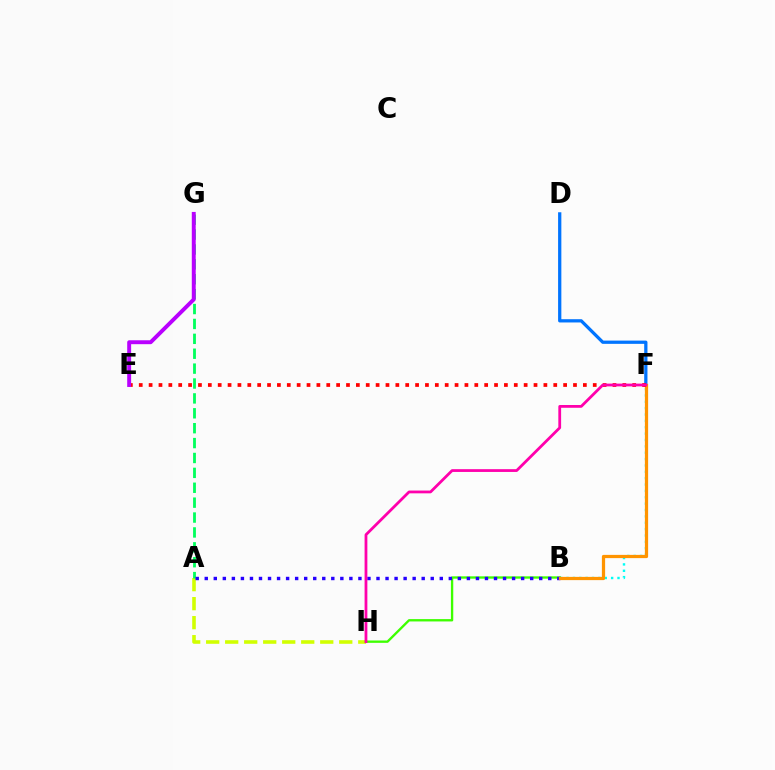{('A', 'H'): [{'color': '#d1ff00', 'line_style': 'dashed', 'thickness': 2.58}], ('D', 'F'): [{'color': '#0074ff', 'line_style': 'solid', 'thickness': 2.35}], ('A', 'G'): [{'color': '#00ff5c', 'line_style': 'dashed', 'thickness': 2.02}], ('B', 'F'): [{'color': '#00fff6', 'line_style': 'dotted', 'thickness': 1.73}, {'color': '#ff9400', 'line_style': 'solid', 'thickness': 2.33}], ('B', 'H'): [{'color': '#3dff00', 'line_style': 'solid', 'thickness': 1.69}], ('A', 'B'): [{'color': '#2500ff', 'line_style': 'dotted', 'thickness': 2.46}], ('E', 'F'): [{'color': '#ff0000', 'line_style': 'dotted', 'thickness': 2.68}], ('F', 'H'): [{'color': '#ff00ac', 'line_style': 'solid', 'thickness': 2.0}], ('E', 'G'): [{'color': '#b900ff', 'line_style': 'solid', 'thickness': 2.82}]}